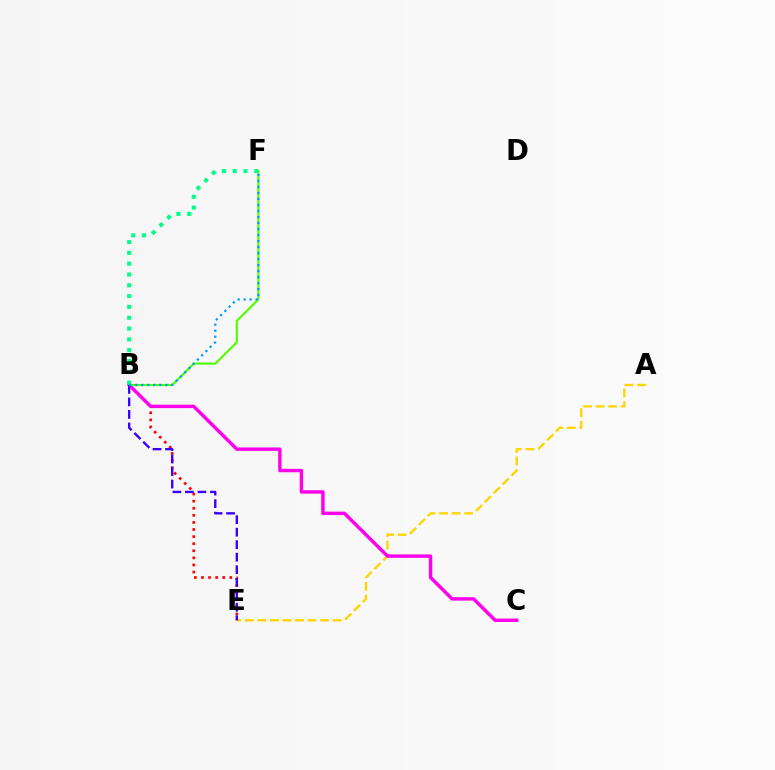{('A', 'E'): [{'color': '#ffd500', 'line_style': 'dashed', 'thickness': 1.7}], ('B', 'E'): [{'color': '#ff0000', 'line_style': 'dotted', 'thickness': 1.93}, {'color': '#3700ff', 'line_style': 'dashed', 'thickness': 1.7}], ('B', 'C'): [{'color': '#ff00ed', 'line_style': 'solid', 'thickness': 2.46}], ('B', 'F'): [{'color': '#4fff00', 'line_style': 'solid', 'thickness': 1.54}, {'color': '#00ff86', 'line_style': 'dotted', 'thickness': 2.94}, {'color': '#009eff', 'line_style': 'dotted', 'thickness': 1.63}]}